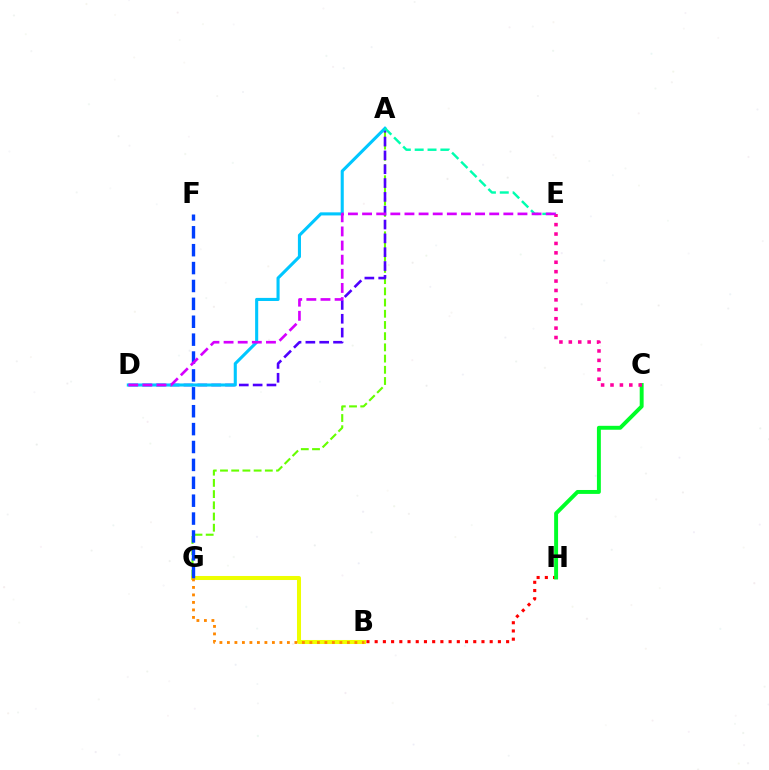{('A', 'G'): [{'color': '#66ff00', 'line_style': 'dashed', 'thickness': 1.52}], ('B', 'H'): [{'color': '#ff0000', 'line_style': 'dotted', 'thickness': 2.23}], ('A', 'D'): [{'color': '#4f00ff', 'line_style': 'dashed', 'thickness': 1.88}, {'color': '#00c7ff', 'line_style': 'solid', 'thickness': 2.22}], ('C', 'H'): [{'color': '#00ff27', 'line_style': 'solid', 'thickness': 2.83}], ('A', 'E'): [{'color': '#00ffaf', 'line_style': 'dashed', 'thickness': 1.75}], ('B', 'G'): [{'color': '#eeff00', 'line_style': 'solid', 'thickness': 2.9}, {'color': '#ff8800', 'line_style': 'dotted', 'thickness': 2.04}], ('C', 'E'): [{'color': '#ff00a0', 'line_style': 'dotted', 'thickness': 2.56}], ('F', 'G'): [{'color': '#003fff', 'line_style': 'dashed', 'thickness': 2.43}], ('D', 'E'): [{'color': '#d600ff', 'line_style': 'dashed', 'thickness': 1.92}]}